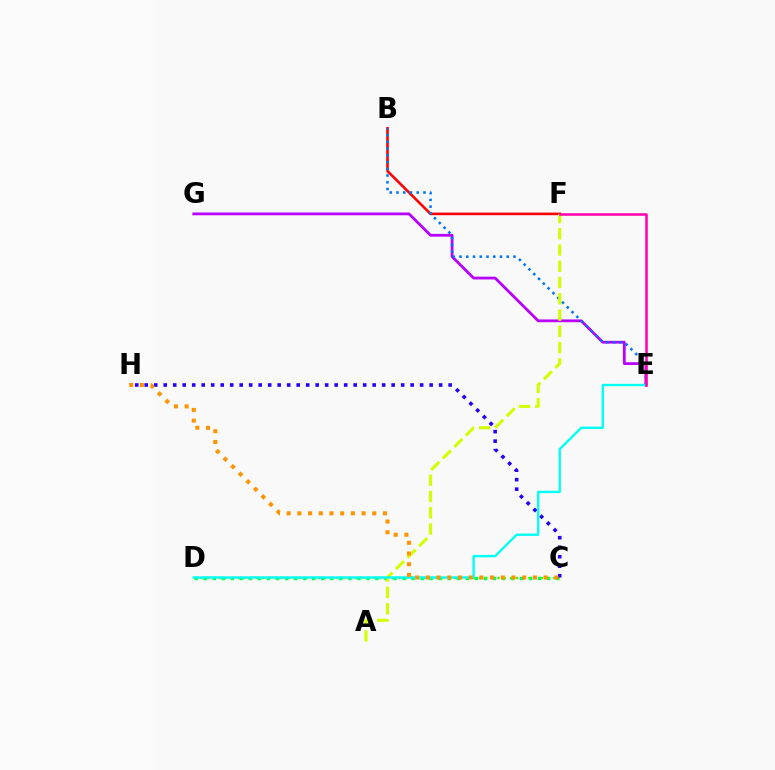{('C', 'D'): [{'color': '#00ff5c', 'line_style': 'dotted', 'thickness': 2.46}, {'color': '#3dff00', 'line_style': 'dotted', 'thickness': 1.68}], ('E', 'G'): [{'color': '#b900ff', 'line_style': 'solid', 'thickness': 2.0}], ('B', 'F'): [{'color': '#ff0000', 'line_style': 'solid', 'thickness': 1.87}], ('B', 'E'): [{'color': '#0074ff', 'line_style': 'dotted', 'thickness': 1.83}], ('C', 'H'): [{'color': '#2500ff', 'line_style': 'dotted', 'thickness': 2.58}, {'color': '#ff9400', 'line_style': 'dotted', 'thickness': 2.91}], ('A', 'F'): [{'color': '#d1ff00', 'line_style': 'dashed', 'thickness': 2.21}], ('D', 'E'): [{'color': '#00fff6', 'line_style': 'solid', 'thickness': 1.7}], ('E', 'F'): [{'color': '#ff00ac', 'line_style': 'solid', 'thickness': 1.82}]}